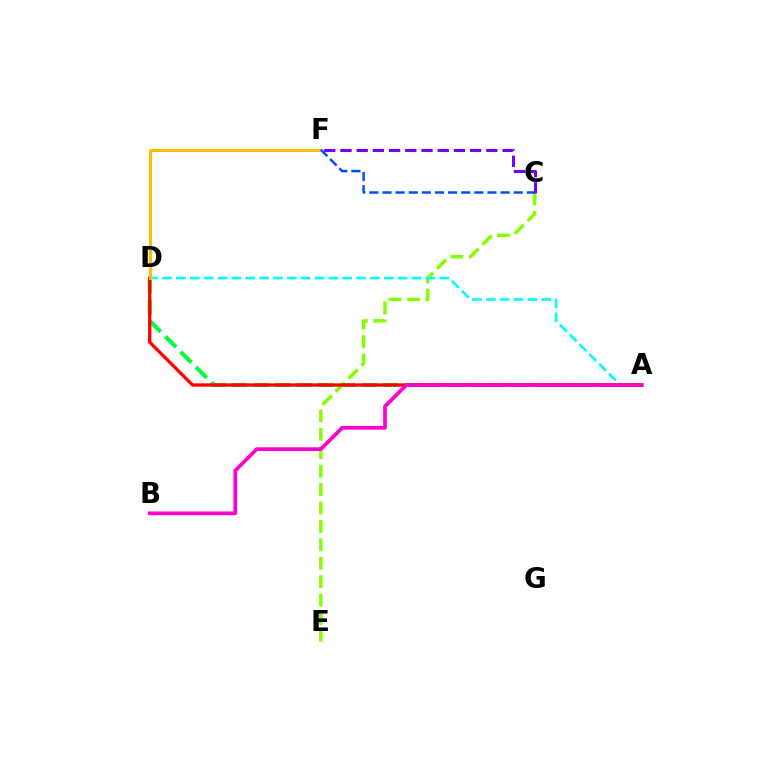{('C', 'E'): [{'color': '#84ff00', 'line_style': 'dashed', 'thickness': 2.5}], ('A', 'D'): [{'color': '#00ff39', 'line_style': 'dashed', 'thickness': 2.94}, {'color': '#00fff6', 'line_style': 'dashed', 'thickness': 1.88}, {'color': '#ff0000', 'line_style': 'solid', 'thickness': 2.39}], ('C', 'F'): [{'color': '#7200ff', 'line_style': 'dashed', 'thickness': 2.2}, {'color': '#004bff', 'line_style': 'dashed', 'thickness': 1.78}], ('A', 'B'): [{'color': '#ff00cf', 'line_style': 'solid', 'thickness': 2.68}], ('D', 'F'): [{'color': '#ffbd00', 'line_style': 'solid', 'thickness': 2.17}]}